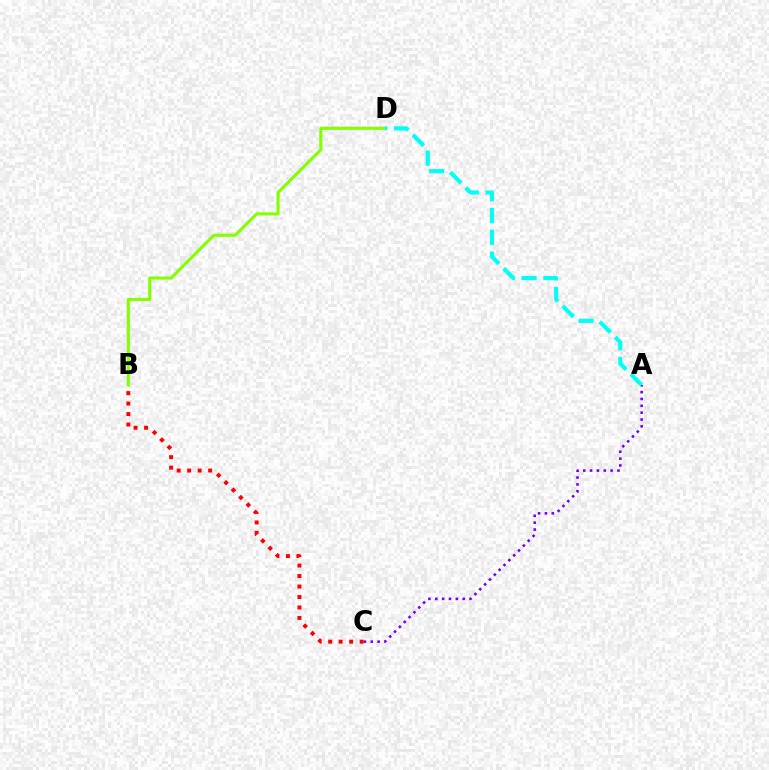{('B', 'D'): [{'color': '#84ff00', 'line_style': 'solid', 'thickness': 2.24}], ('A', 'C'): [{'color': '#7200ff', 'line_style': 'dotted', 'thickness': 1.86}], ('A', 'D'): [{'color': '#00fff6', 'line_style': 'dashed', 'thickness': 2.96}], ('B', 'C'): [{'color': '#ff0000', 'line_style': 'dotted', 'thickness': 2.85}]}